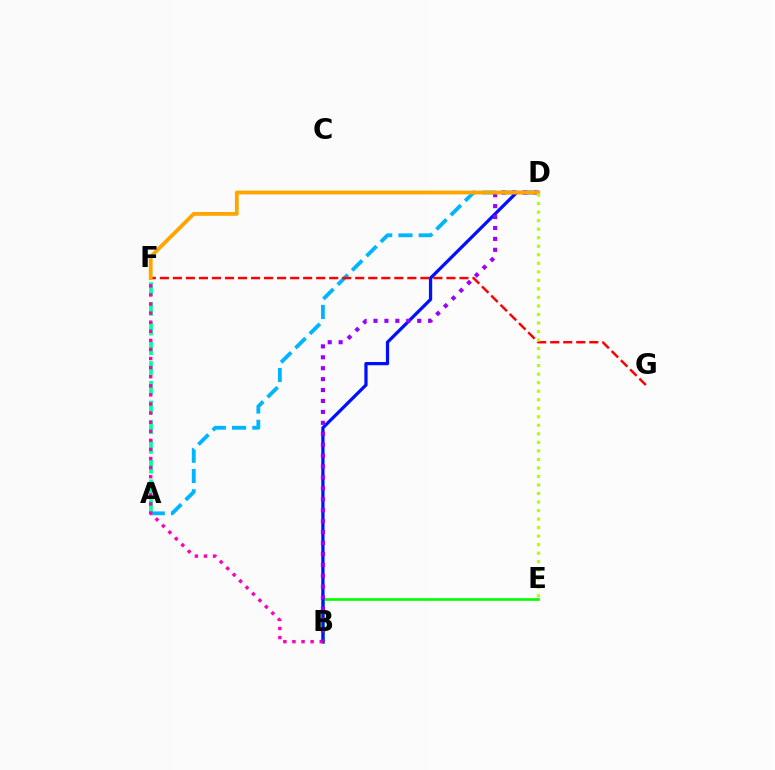{('A', 'D'): [{'color': '#00b5ff', 'line_style': 'dashed', 'thickness': 2.75}], ('B', 'E'): [{'color': '#08ff00', 'line_style': 'solid', 'thickness': 1.94}], ('F', 'G'): [{'color': '#ff0000', 'line_style': 'dashed', 'thickness': 1.77}], ('B', 'D'): [{'color': '#0010ff', 'line_style': 'solid', 'thickness': 2.34}, {'color': '#9b00ff', 'line_style': 'dotted', 'thickness': 2.97}], ('A', 'F'): [{'color': '#00ff9d', 'line_style': 'dashed', 'thickness': 2.68}], ('B', 'F'): [{'color': '#ff00bd', 'line_style': 'dotted', 'thickness': 2.47}], ('D', 'F'): [{'color': '#ffa500', 'line_style': 'solid', 'thickness': 2.74}], ('D', 'E'): [{'color': '#b3ff00', 'line_style': 'dotted', 'thickness': 2.32}]}